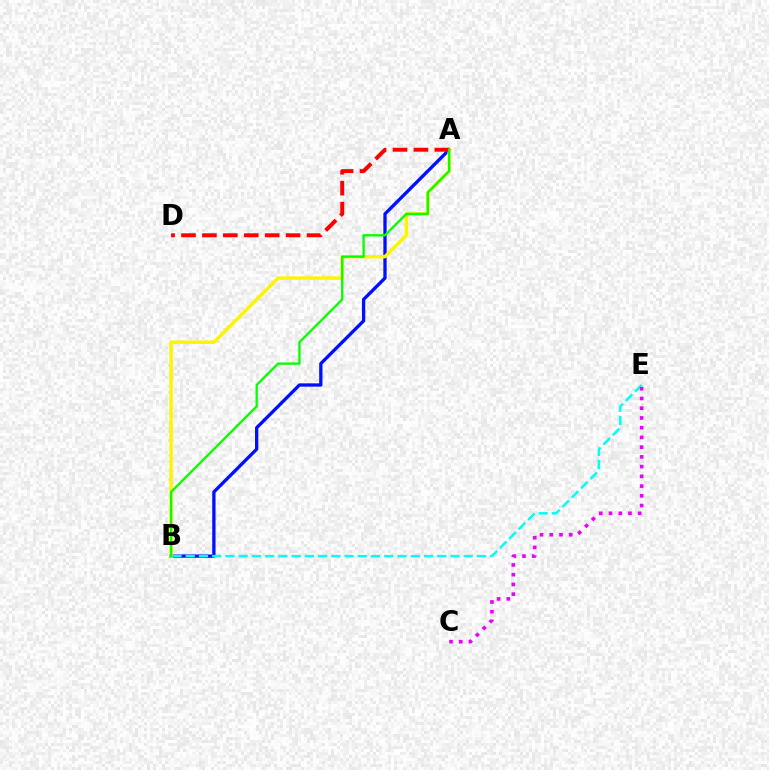{('A', 'B'): [{'color': '#0010ff', 'line_style': 'solid', 'thickness': 2.38}, {'color': '#fcf500', 'line_style': 'solid', 'thickness': 2.48}, {'color': '#08ff00', 'line_style': 'solid', 'thickness': 1.68}], ('A', 'D'): [{'color': '#ff0000', 'line_style': 'dashed', 'thickness': 2.84}], ('B', 'E'): [{'color': '#00fff6', 'line_style': 'dashed', 'thickness': 1.8}], ('C', 'E'): [{'color': '#ee00ff', 'line_style': 'dotted', 'thickness': 2.64}]}